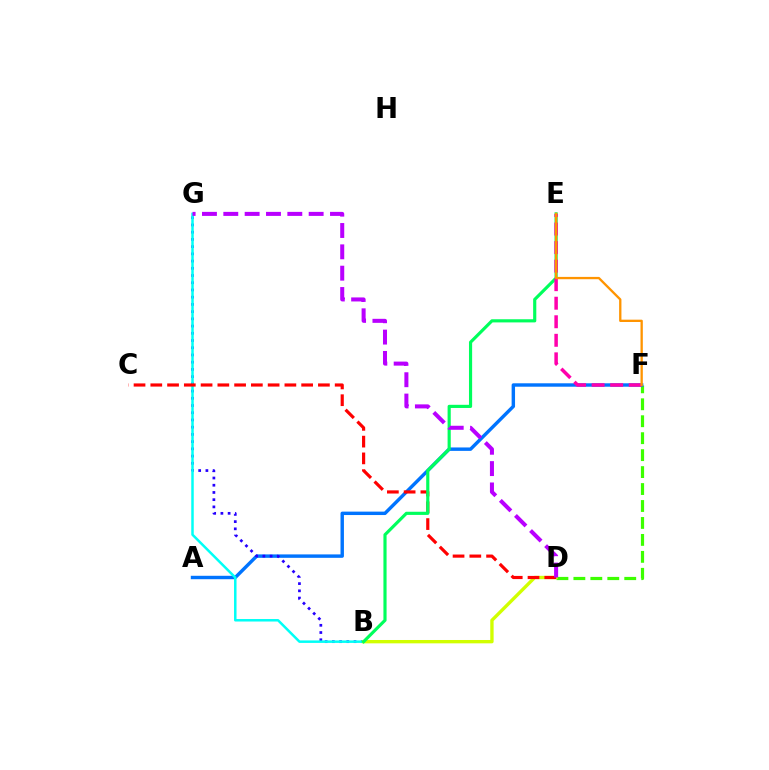{('D', 'F'): [{'color': '#3dff00', 'line_style': 'dashed', 'thickness': 2.3}], ('A', 'F'): [{'color': '#0074ff', 'line_style': 'solid', 'thickness': 2.46}], ('B', 'G'): [{'color': '#2500ff', 'line_style': 'dotted', 'thickness': 1.96}, {'color': '#00fff6', 'line_style': 'solid', 'thickness': 1.8}], ('B', 'D'): [{'color': '#d1ff00', 'line_style': 'solid', 'thickness': 2.41}], ('C', 'D'): [{'color': '#ff0000', 'line_style': 'dashed', 'thickness': 2.28}], ('B', 'E'): [{'color': '#00ff5c', 'line_style': 'solid', 'thickness': 2.27}], ('E', 'F'): [{'color': '#ff00ac', 'line_style': 'dashed', 'thickness': 2.52}, {'color': '#ff9400', 'line_style': 'solid', 'thickness': 1.67}], ('D', 'G'): [{'color': '#b900ff', 'line_style': 'dashed', 'thickness': 2.9}]}